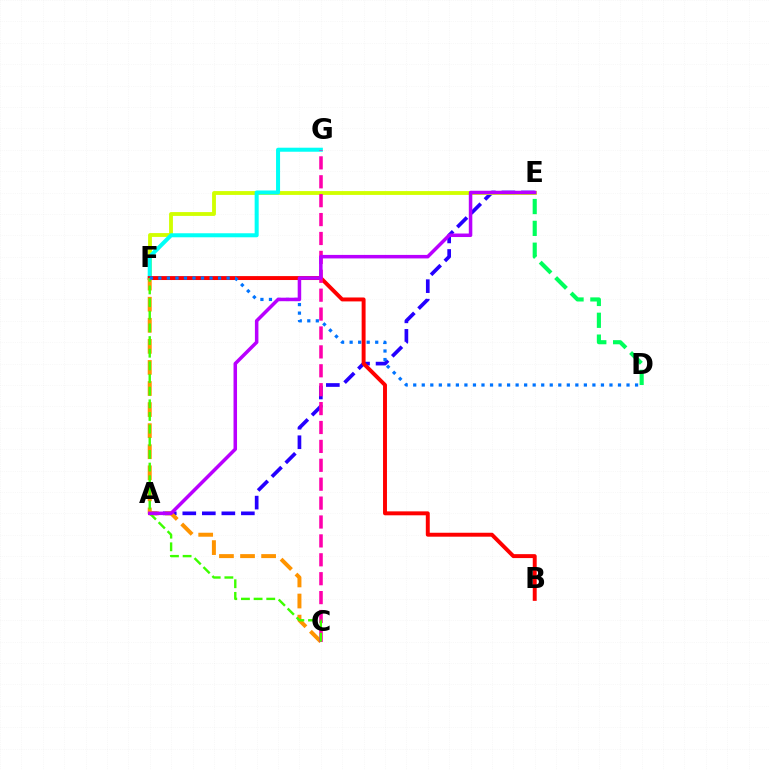{('A', 'E'): [{'color': '#2500ff', 'line_style': 'dashed', 'thickness': 2.65}, {'color': '#b900ff', 'line_style': 'solid', 'thickness': 2.53}], ('E', 'F'): [{'color': '#d1ff00', 'line_style': 'solid', 'thickness': 2.76}], ('F', 'G'): [{'color': '#00fff6', 'line_style': 'solid', 'thickness': 2.9}], ('B', 'F'): [{'color': '#ff0000', 'line_style': 'solid', 'thickness': 2.83}], ('C', 'F'): [{'color': '#ff9400', 'line_style': 'dashed', 'thickness': 2.86}, {'color': '#3dff00', 'line_style': 'dashed', 'thickness': 1.72}], ('C', 'G'): [{'color': '#ff00ac', 'line_style': 'dashed', 'thickness': 2.57}], ('D', 'F'): [{'color': '#0074ff', 'line_style': 'dotted', 'thickness': 2.32}], ('D', 'E'): [{'color': '#00ff5c', 'line_style': 'dashed', 'thickness': 2.97}]}